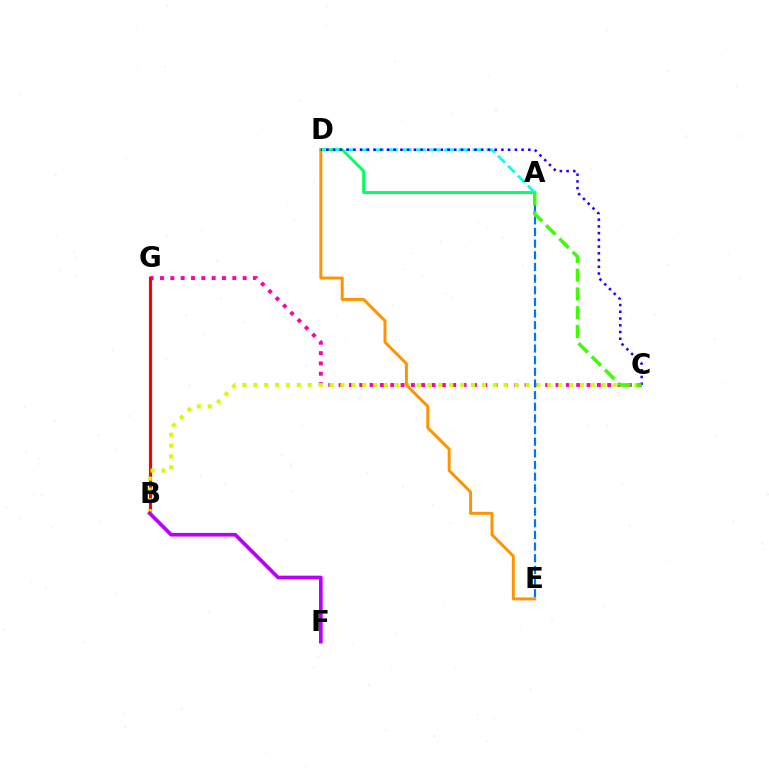{('C', 'G'): [{'color': '#ff00ac', 'line_style': 'dotted', 'thickness': 2.81}], ('A', 'D'): [{'color': '#00ff5c', 'line_style': 'solid', 'thickness': 2.07}, {'color': '#00fff6', 'line_style': 'dashed', 'thickness': 1.91}], ('B', 'G'): [{'color': '#ff0000', 'line_style': 'solid', 'thickness': 2.27}], ('B', 'C'): [{'color': '#d1ff00', 'line_style': 'dotted', 'thickness': 2.96}], ('B', 'F'): [{'color': '#b900ff', 'line_style': 'solid', 'thickness': 2.65}], ('D', 'E'): [{'color': '#ff9400', 'line_style': 'solid', 'thickness': 2.14}], ('A', 'E'): [{'color': '#0074ff', 'line_style': 'dashed', 'thickness': 1.58}], ('C', 'D'): [{'color': '#2500ff', 'line_style': 'dotted', 'thickness': 1.83}], ('A', 'C'): [{'color': '#3dff00', 'line_style': 'dashed', 'thickness': 2.55}]}